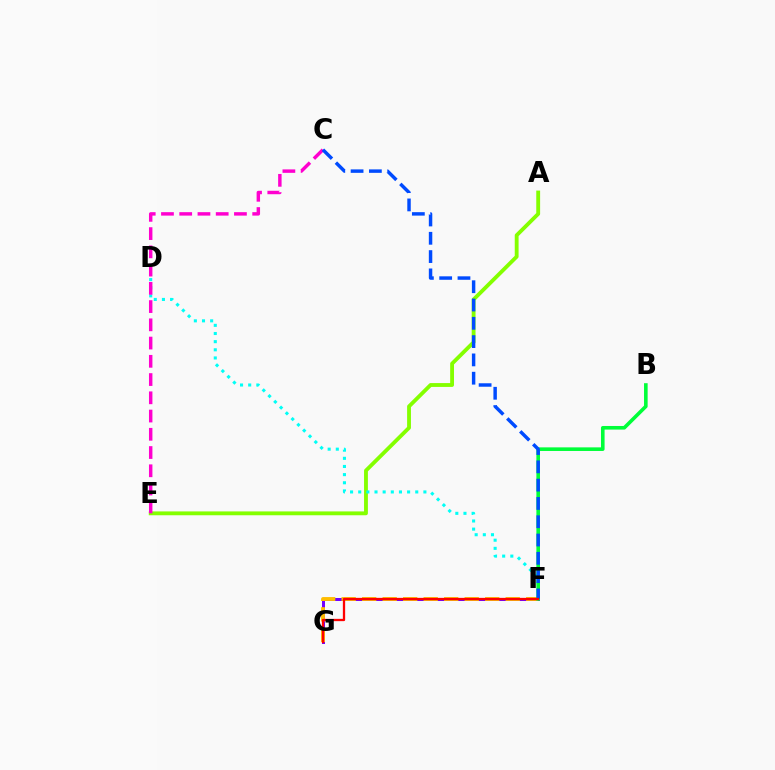{('F', 'G'): [{'color': '#7200ff', 'line_style': 'solid', 'thickness': 2.16}, {'color': '#ffbd00', 'line_style': 'dashed', 'thickness': 2.79}, {'color': '#ff0000', 'line_style': 'solid', 'thickness': 1.65}], ('A', 'E'): [{'color': '#84ff00', 'line_style': 'solid', 'thickness': 2.76}], ('D', 'F'): [{'color': '#00fff6', 'line_style': 'dotted', 'thickness': 2.21}], ('C', 'E'): [{'color': '#ff00cf', 'line_style': 'dashed', 'thickness': 2.48}], ('B', 'F'): [{'color': '#00ff39', 'line_style': 'solid', 'thickness': 2.6}], ('C', 'F'): [{'color': '#004bff', 'line_style': 'dashed', 'thickness': 2.49}]}